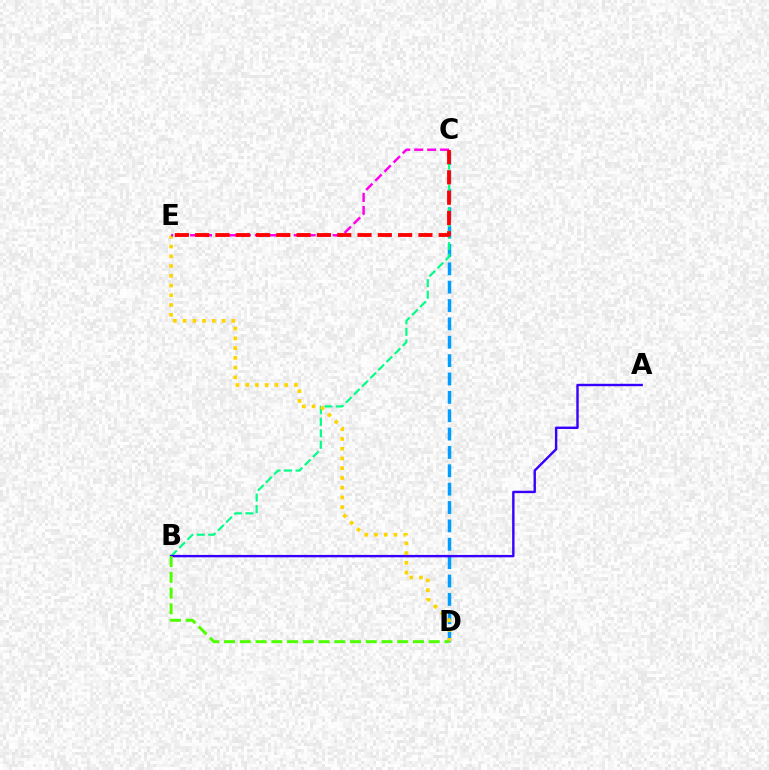{('C', 'D'): [{'color': '#009eff', 'line_style': 'dashed', 'thickness': 2.49}], ('B', 'C'): [{'color': '#00ff86', 'line_style': 'dashed', 'thickness': 1.56}], ('A', 'B'): [{'color': '#3700ff', 'line_style': 'solid', 'thickness': 1.73}], ('D', 'E'): [{'color': '#ffd500', 'line_style': 'dotted', 'thickness': 2.65}], ('C', 'E'): [{'color': '#ff00ed', 'line_style': 'dashed', 'thickness': 1.76}, {'color': '#ff0000', 'line_style': 'dashed', 'thickness': 2.76}], ('B', 'D'): [{'color': '#4fff00', 'line_style': 'dashed', 'thickness': 2.14}]}